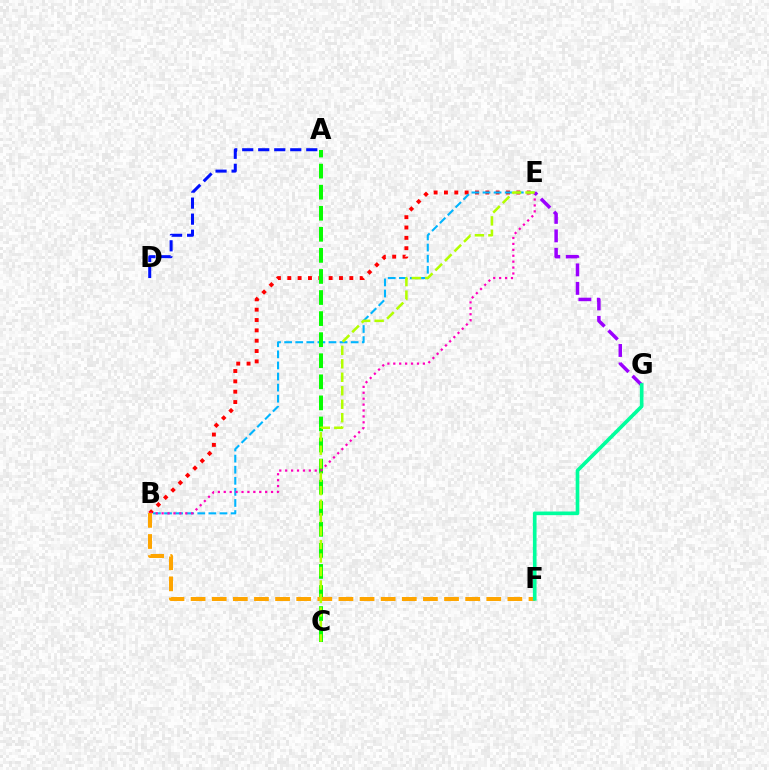{('B', 'E'): [{'color': '#ff0000', 'line_style': 'dotted', 'thickness': 2.81}, {'color': '#00b5ff', 'line_style': 'dashed', 'thickness': 1.51}, {'color': '#ff00bd', 'line_style': 'dotted', 'thickness': 1.61}], ('A', 'C'): [{'color': '#08ff00', 'line_style': 'dashed', 'thickness': 2.86}], ('E', 'G'): [{'color': '#9b00ff', 'line_style': 'dashed', 'thickness': 2.51}], ('A', 'D'): [{'color': '#0010ff', 'line_style': 'dashed', 'thickness': 2.18}], ('B', 'F'): [{'color': '#ffa500', 'line_style': 'dashed', 'thickness': 2.87}], ('F', 'G'): [{'color': '#00ff9d', 'line_style': 'solid', 'thickness': 2.63}], ('C', 'E'): [{'color': '#b3ff00', 'line_style': 'dashed', 'thickness': 1.83}]}